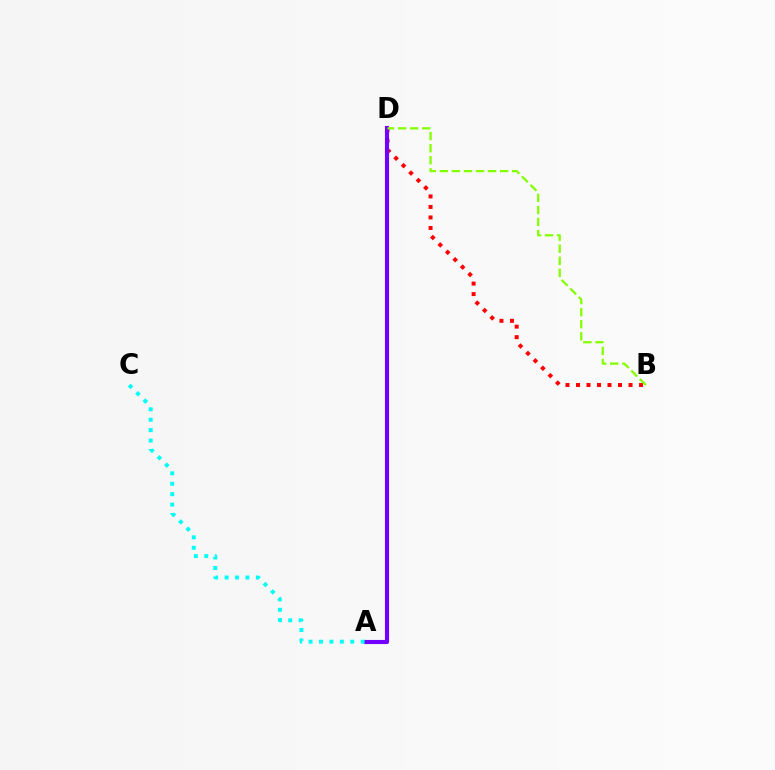{('B', 'D'): [{'color': '#ff0000', 'line_style': 'dotted', 'thickness': 2.85}, {'color': '#84ff00', 'line_style': 'dashed', 'thickness': 1.64}], ('A', 'D'): [{'color': '#7200ff', 'line_style': 'solid', 'thickness': 2.97}], ('A', 'C'): [{'color': '#00fff6', 'line_style': 'dotted', 'thickness': 2.83}]}